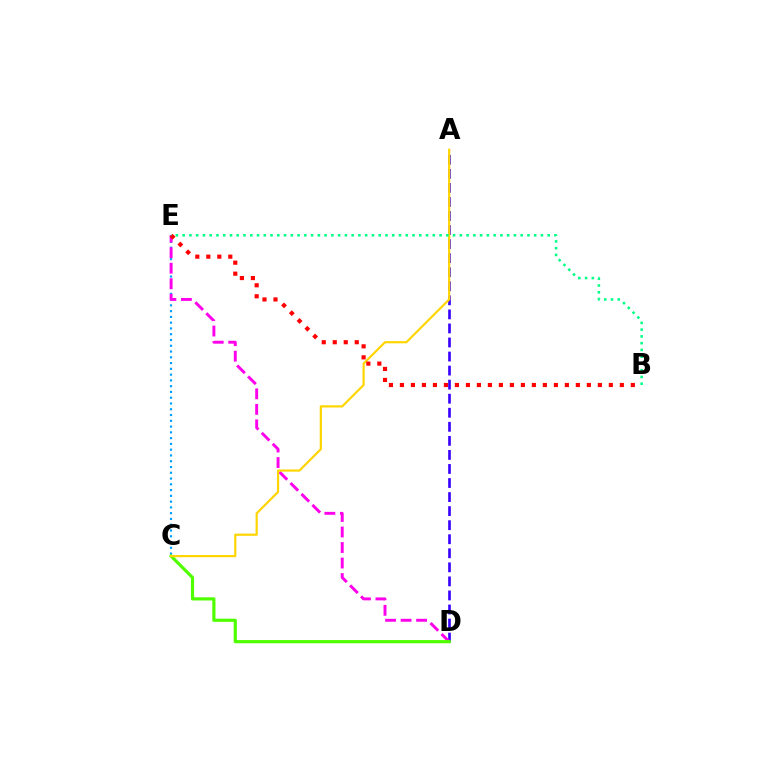{('C', 'E'): [{'color': '#009eff', 'line_style': 'dotted', 'thickness': 1.57}], ('A', 'D'): [{'color': '#3700ff', 'line_style': 'dashed', 'thickness': 1.91}], ('D', 'E'): [{'color': '#ff00ed', 'line_style': 'dashed', 'thickness': 2.11}], ('C', 'D'): [{'color': '#4fff00', 'line_style': 'solid', 'thickness': 2.29}], ('A', 'C'): [{'color': '#ffd500', 'line_style': 'solid', 'thickness': 1.58}], ('B', 'E'): [{'color': '#ff0000', 'line_style': 'dotted', 'thickness': 2.99}, {'color': '#00ff86', 'line_style': 'dotted', 'thickness': 1.84}]}